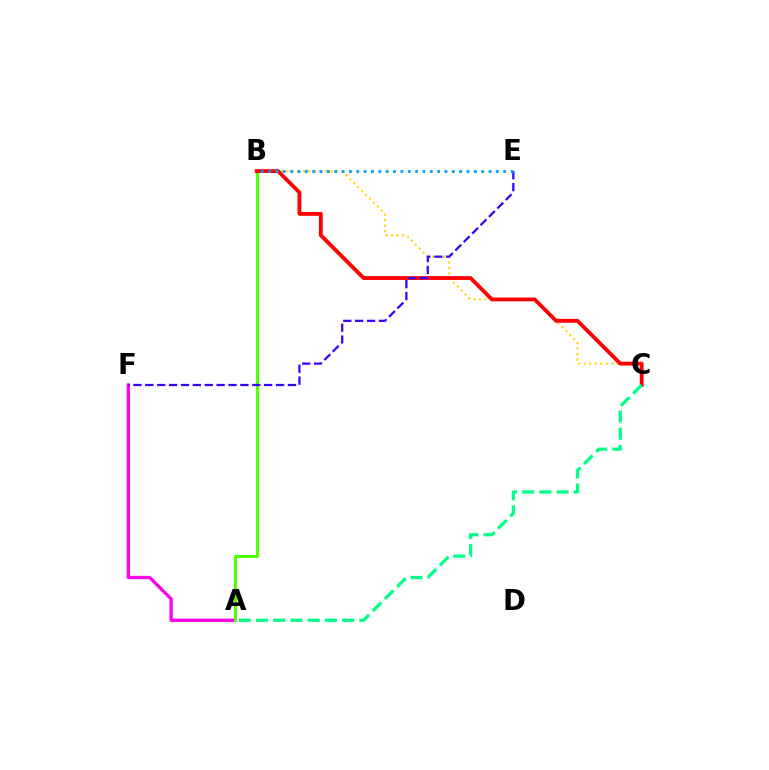{('A', 'F'): [{'color': '#ff00ed', 'line_style': 'solid', 'thickness': 2.38}], ('A', 'B'): [{'color': '#4fff00', 'line_style': 'solid', 'thickness': 2.14}], ('B', 'C'): [{'color': '#ffd500', 'line_style': 'dotted', 'thickness': 1.5}, {'color': '#ff0000', 'line_style': 'solid', 'thickness': 2.75}], ('E', 'F'): [{'color': '#3700ff', 'line_style': 'dashed', 'thickness': 1.61}], ('A', 'C'): [{'color': '#00ff86', 'line_style': 'dashed', 'thickness': 2.34}], ('B', 'E'): [{'color': '#009eff', 'line_style': 'dotted', 'thickness': 2.0}]}